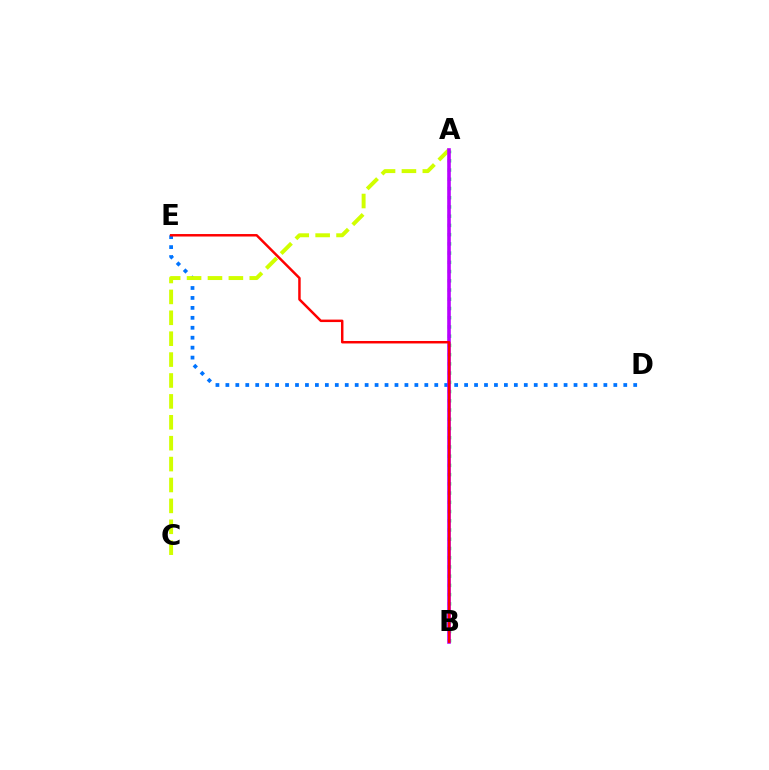{('D', 'E'): [{'color': '#0074ff', 'line_style': 'dotted', 'thickness': 2.7}], ('A', 'B'): [{'color': '#00ff5c', 'line_style': 'dotted', 'thickness': 2.51}, {'color': '#b900ff', 'line_style': 'solid', 'thickness': 2.59}], ('A', 'C'): [{'color': '#d1ff00', 'line_style': 'dashed', 'thickness': 2.84}], ('B', 'E'): [{'color': '#ff0000', 'line_style': 'solid', 'thickness': 1.78}]}